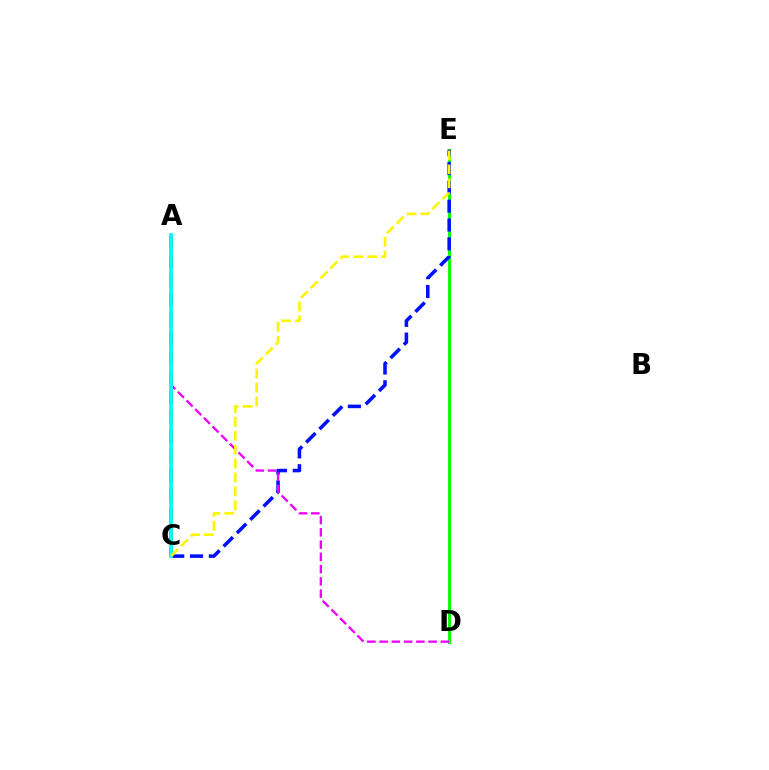{('D', 'E'): [{'color': '#08ff00', 'line_style': 'solid', 'thickness': 2.1}], ('C', 'E'): [{'color': '#0010ff', 'line_style': 'dashed', 'thickness': 2.56}, {'color': '#fcf500', 'line_style': 'dashed', 'thickness': 1.89}], ('A', 'C'): [{'color': '#ff0000', 'line_style': 'dashed', 'thickness': 2.64}, {'color': '#00fff6', 'line_style': 'solid', 'thickness': 2.7}], ('A', 'D'): [{'color': '#ee00ff', 'line_style': 'dashed', 'thickness': 1.66}]}